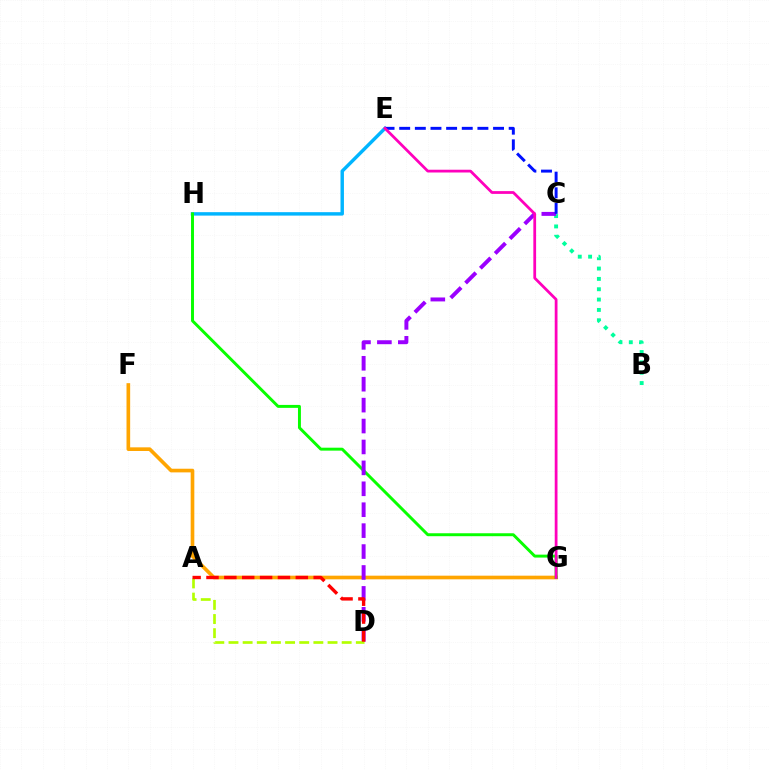{('B', 'C'): [{'color': '#00ff9d', 'line_style': 'dotted', 'thickness': 2.81}], ('F', 'G'): [{'color': '#ffa500', 'line_style': 'solid', 'thickness': 2.63}], ('E', 'H'): [{'color': '#00b5ff', 'line_style': 'solid', 'thickness': 2.47}], ('G', 'H'): [{'color': '#08ff00', 'line_style': 'solid', 'thickness': 2.12}], ('C', 'D'): [{'color': '#9b00ff', 'line_style': 'dashed', 'thickness': 2.84}], ('A', 'D'): [{'color': '#b3ff00', 'line_style': 'dashed', 'thickness': 1.92}, {'color': '#ff0000', 'line_style': 'dashed', 'thickness': 2.43}], ('C', 'E'): [{'color': '#0010ff', 'line_style': 'dashed', 'thickness': 2.12}], ('E', 'G'): [{'color': '#ff00bd', 'line_style': 'solid', 'thickness': 1.99}]}